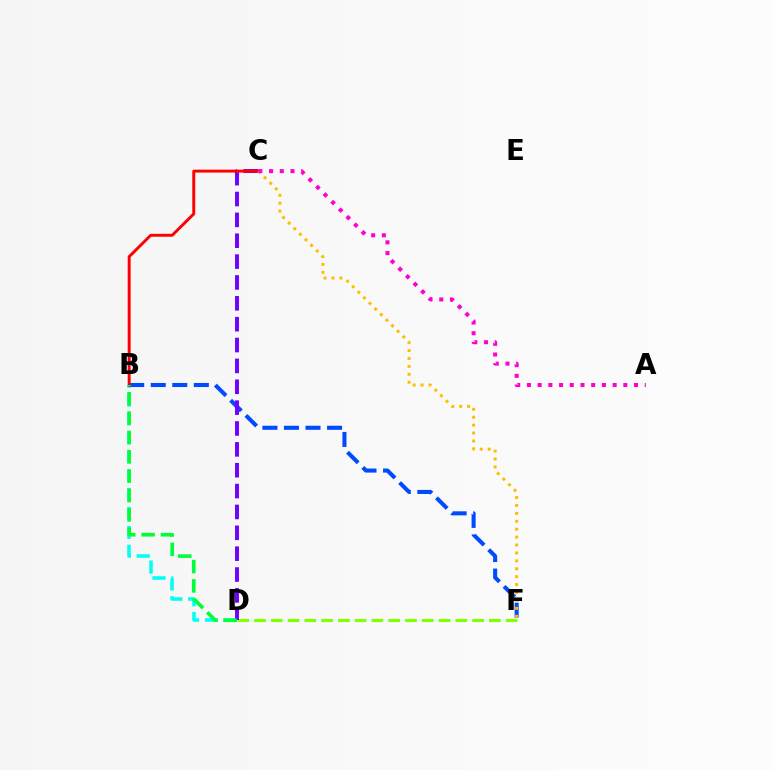{('B', 'D'): [{'color': '#00fff6', 'line_style': 'dashed', 'thickness': 2.57}, {'color': '#00ff39', 'line_style': 'dashed', 'thickness': 2.63}], ('D', 'F'): [{'color': '#84ff00', 'line_style': 'dashed', 'thickness': 2.28}], ('B', 'F'): [{'color': '#004bff', 'line_style': 'dashed', 'thickness': 2.93}], ('C', 'D'): [{'color': '#7200ff', 'line_style': 'dashed', 'thickness': 2.83}], ('B', 'C'): [{'color': '#ff0000', 'line_style': 'solid', 'thickness': 2.11}], ('C', 'F'): [{'color': '#ffbd00', 'line_style': 'dotted', 'thickness': 2.15}], ('A', 'C'): [{'color': '#ff00cf', 'line_style': 'dotted', 'thickness': 2.91}]}